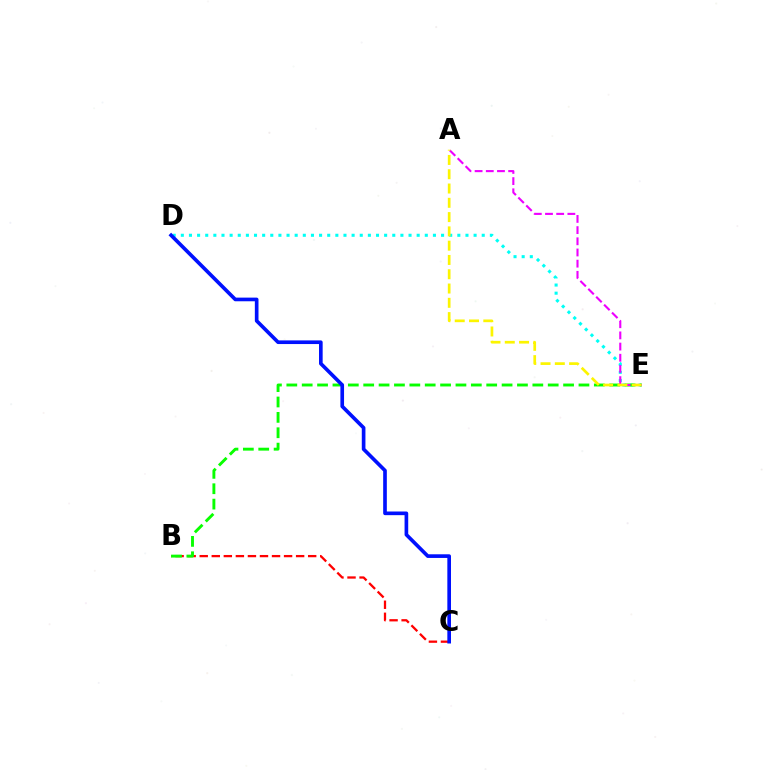{('B', 'C'): [{'color': '#ff0000', 'line_style': 'dashed', 'thickness': 1.64}], ('D', 'E'): [{'color': '#00fff6', 'line_style': 'dotted', 'thickness': 2.21}], ('B', 'E'): [{'color': '#08ff00', 'line_style': 'dashed', 'thickness': 2.09}], ('A', 'E'): [{'color': '#ee00ff', 'line_style': 'dashed', 'thickness': 1.52}, {'color': '#fcf500', 'line_style': 'dashed', 'thickness': 1.94}], ('C', 'D'): [{'color': '#0010ff', 'line_style': 'solid', 'thickness': 2.63}]}